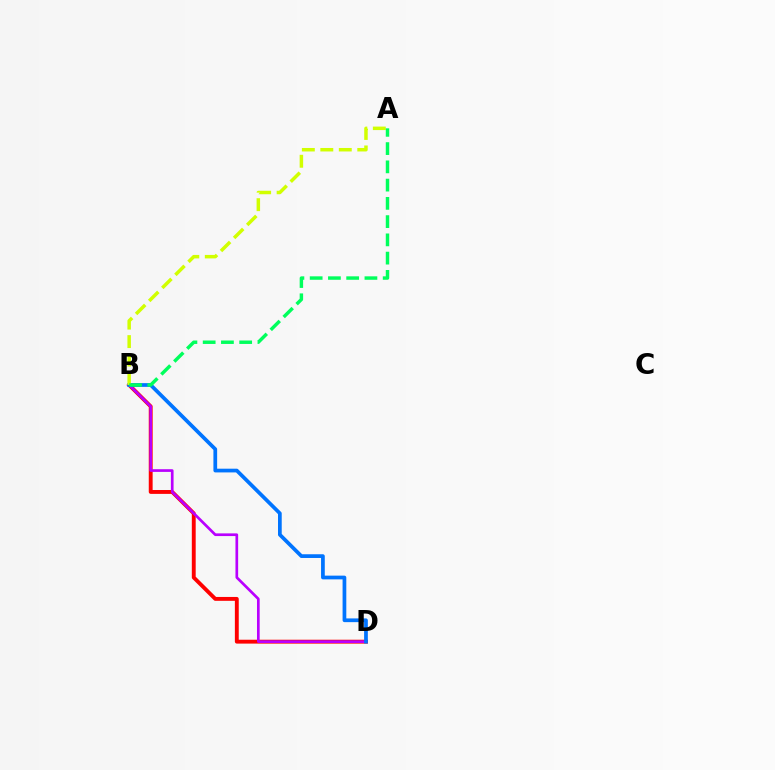{('B', 'D'): [{'color': '#ff0000', 'line_style': 'solid', 'thickness': 2.79}, {'color': '#b900ff', 'line_style': 'solid', 'thickness': 1.93}, {'color': '#0074ff', 'line_style': 'solid', 'thickness': 2.68}], ('A', 'B'): [{'color': '#d1ff00', 'line_style': 'dashed', 'thickness': 2.51}, {'color': '#00ff5c', 'line_style': 'dashed', 'thickness': 2.48}]}